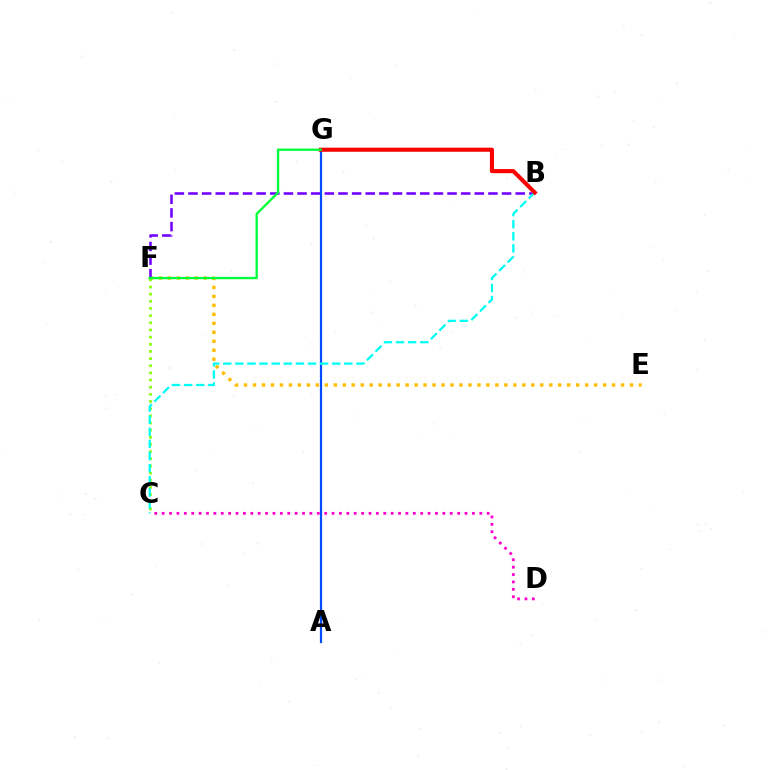{('E', 'F'): [{'color': '#ffbd00', 'line_style': 'dotted', 'thickness': 2.44}], ('B', 'F'): [{'color': '#7200ff', 'line_style': 'dashed', 'thickness': 1.85}], ('A', 'G'): [{'color': '#004bff', 'line_style': 'solid', 'thickness': 1.59}], ('C', 'F'): [{'color': '#84ff00', 'line_style': 'dotted', 'thickness': 1.94}], ('B', 'C'): [{'color': '#00fff6', 'line_style': 'dashed', 'thickness': 1.64}], ('B', 'G'): [{'color': '#ff0000', 'line_style': 'solid', 'thickness': 2.95}], ('F', 'G'): [{'color': '#00ff39', 'line_style': 'solid', 'thickness': 1.68}], ('C', 'D'): [{'color': '#ff00cf', 'line_style': 'dotted', 'thickness': 2.01}]}